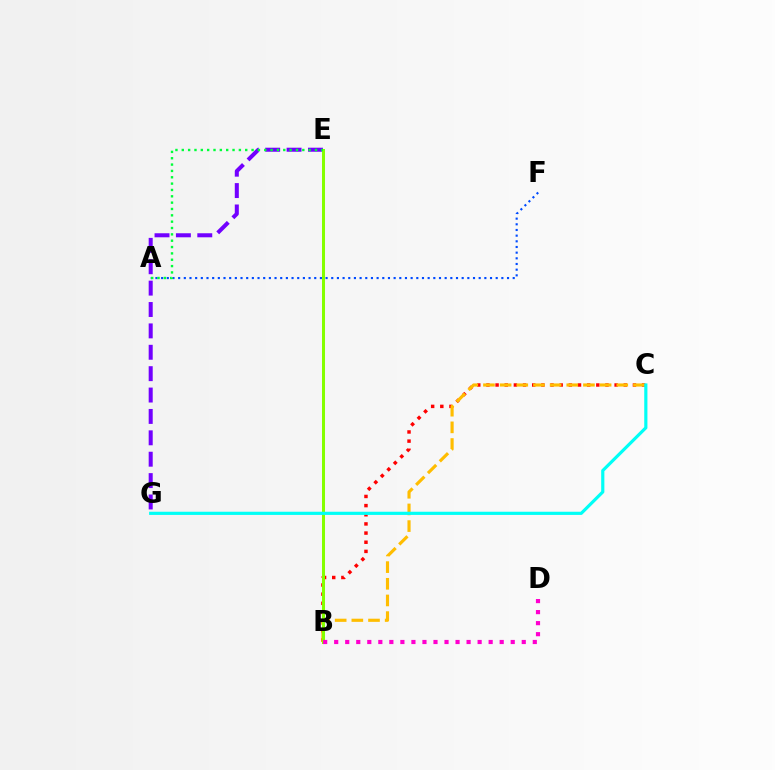{('B', 'C'): [{'color': '#ff0000', 'line_style': 'dotted', 'thickness': 2.49}, {'color': '#ffbd00', 'line_style': 'dashed', 'thickness': 2.26}], ('E', 'G'): [{'color': '#7200ff', 'line_style': 'dashed', 'thickness': 2.91}], ('A', 'F'): [{'color': '#004bff', 'line_style': 'dotted', 'thickness': 1.54}], ('B', 'E'): [{'color': '#84ff00', 'line_style': 'solid', 'thickness': 2.18}], ('B', 'D'): [{'color': '#ff00cf', 'line_style': 'dotted', 'thickness': 3.0}], ('C', 'G'): [{'color': '#00fff6', 'line_style': 'solid', 'thickness': 2.29}], ('A', 'E'): [{'color': '#00ff39', 'line_style': 'dotted', 'thickness': 1.72}]}